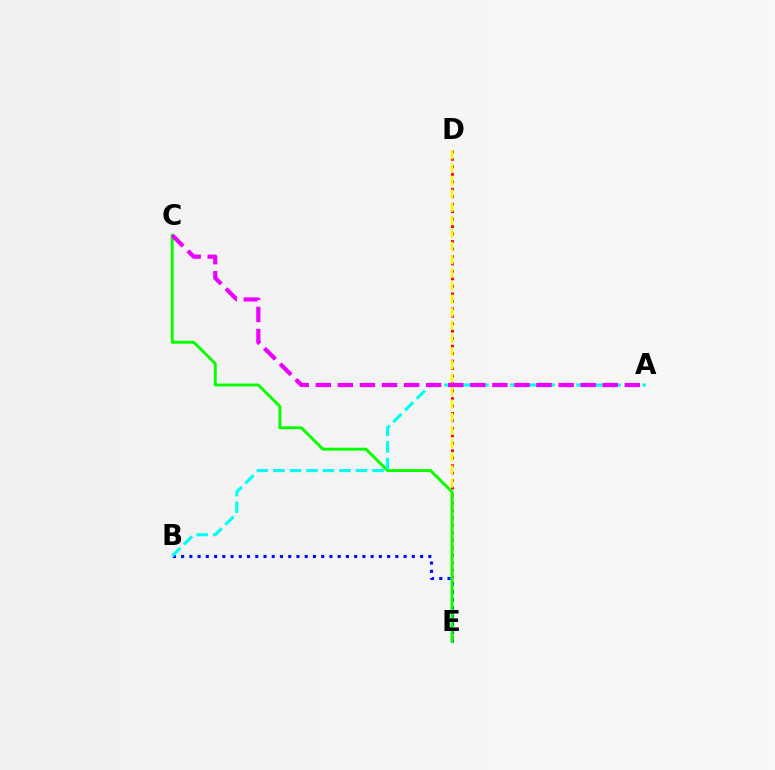{('D', 'E'): [{'color': '#ff0000', 'line_style': 'dotted', 'thickness': 2.03}, {'color': '#fcf500', 'line_style': 'dashed', 'thickness': 1.78}], ('B', 'E'): [{'color': '#0010ff', 'line_style': 'dotted', 'thickness': 2.24}], ('C', 'E'): [{'color': '#08ff00', 'line_style': 'solid', 'thickness': 2.1}], ('A', 'B'): [{'color': '#00fff6', 'line_style': 'dashed', 'thickness': 2.25}], ('A', 'C'): [{'color': '#ee00ff', 'line_style': 'dashed', 'thickness': 3.0}]}